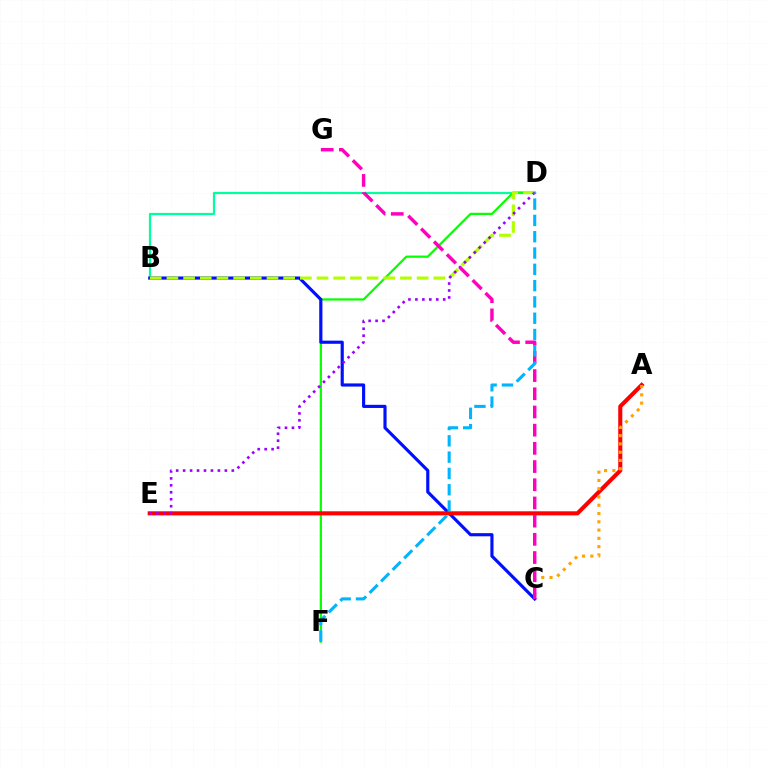{('B', 'D'): [{'color': '#00ff9d', 'line_style': 'solid', 'thickness': 1.61}, {'color': '#b3ff00', 'line_style': 'dashed', 'thickness': 2.27}], ('D', 'F'): [{'color': '#08ff00', 'line_style': 'solid', 'thickness': 1.6}, {'color': '#00b5ff', 'line_style': 'dashed', 'thickness': 2.21}], ('B', 'C'): [{'color': '#0010ff', 'line_style': 'solid', 'thickness': 2.27}], ('A', 'E'): [{'color': '#ff0000', 'line_style': 'solid', 'thickness': 2.94}], ('D', 'E'): [{'color': '#9b00ff', 'line_style': 'dotted', 'thickness': 1.89}], ('A', 'C'): [{'color': '#ffa500', 'line_style': 'dotted', 'thickness': 2.25}], ('C', 'G'): [{'color': '#ff00bd', 'line_style': 'dashed', 'thickness': 2.47}]}